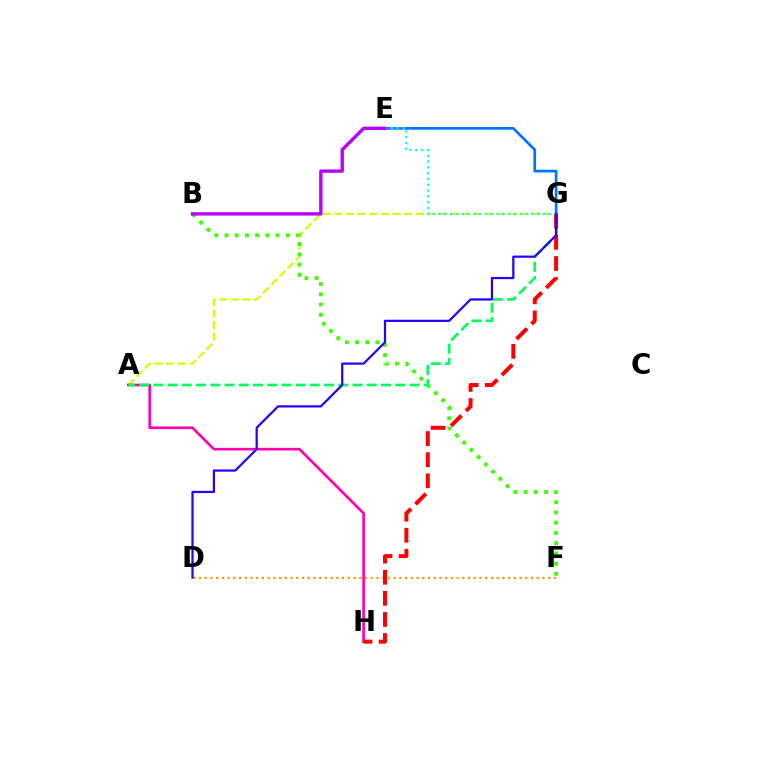{('A', 'G'): [{'color': '#d1ff00', 'line_style': 'dashed', 'thickness': 1.58}, {'color': '#00ff5c', 'line_style': 'dashed', 'thickness': 1.93}], ('A', 'H'): [{'color': '#ff00ac', 'line_style': 'solid', 'thickness': 1.9}], ('B', 'F'): [{'color': '#3dff00', 'line_style': 'dotted', 'thickness': 2.78}], ('E', 'G'): [{'color': '#0074ff', 'line_style': 'solid', 'thickness': 1.94}, {'color': '#00fff6', 'line_style': 'dotted', 'thickness': 1.58}], ('D', 'F'): [{'color': '#ff9400', 'line_style': 'dotted', 'thickness': 1.56}], ('G', 'H'): [{'color': '#ff0000', 'line_style': 'dashed', 'thickness': 2.87}], ('B', 'E'): [{'color': '#b900ff', 'line_style': 'solid', 'thickness': 2.43}], ('D', 'G'): [{'color': '#2500ff', 'line_style': 'solid', 'thickness': 1.6}]}